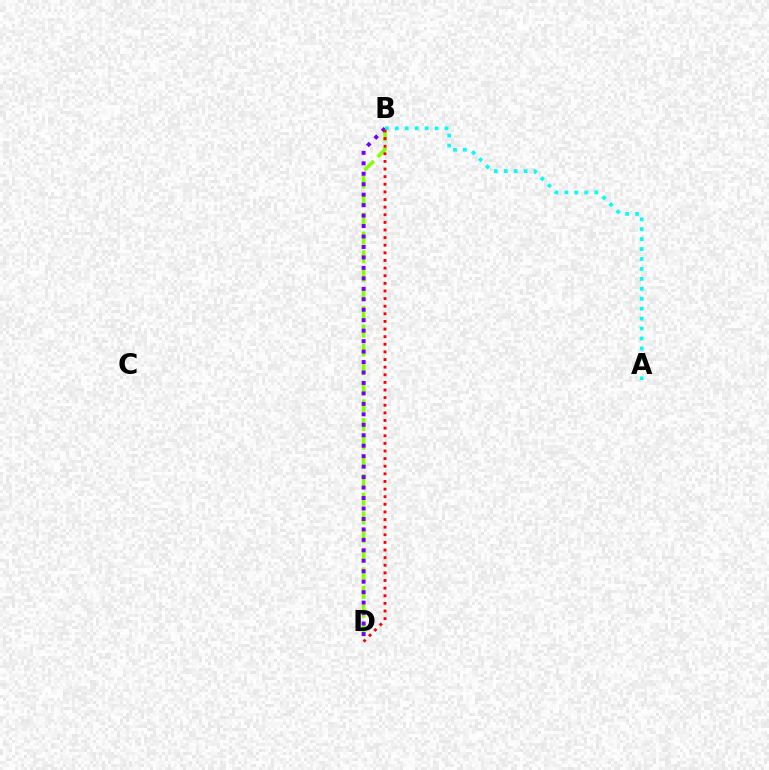{('B', 'D'): [{'color': '#84ff00', 'line_style': 'dashed', 'thickness': 2.54}, {'color': '#7200ff', 'line_style': 'dotted', 'thickness': 2.84}, {'color': '#ff0000', 'line_style': 'dotted', 'thickness': 2.07}], ('A', 'B'): [{'color': '#00fff6', 'line_style': 'dotted', 'thickness': 2.7}]}